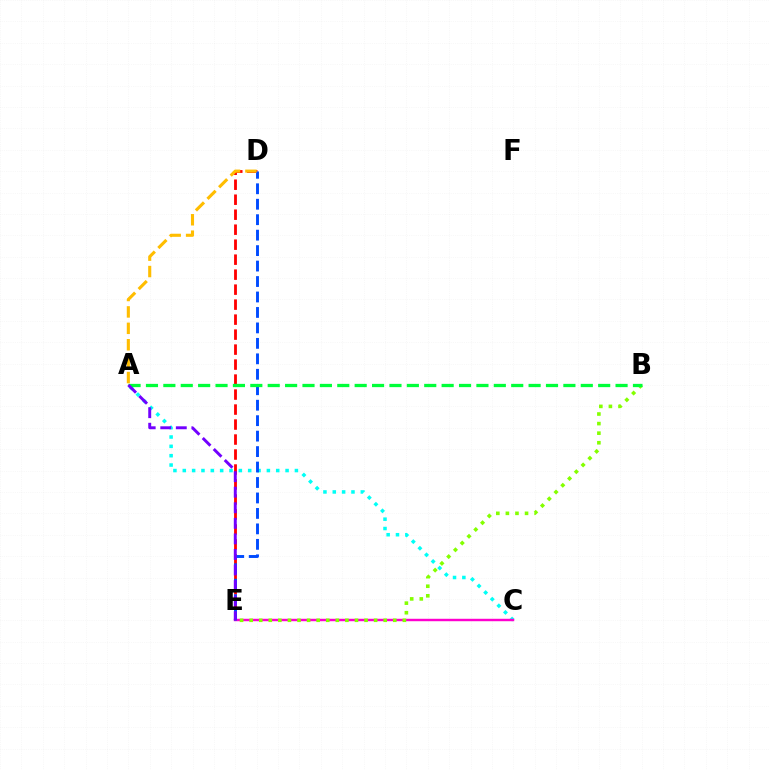{('A', 'C'): [{'color': '#00fff6', 'line_style': 'dotted', 'thickness': 2.54}], ('D', 'E'): [{'color': '#ff0000', 'line_style': 'dashed', 'thickness': 2.04}, {'color': '#004bff', 'line_style': 'dashed', 'thickness': 2.1}], ('C', 'E'): [{'color': '#ff00cf', 'line_style': 'solid', 'thickness': 1.76}], ('B', 'E'): [{'color': '#84ff00', 'line_style': 'dotted', 'thickness': 2.6}], ('A', 'D'): [{'color': '#ffbd00', 'line_style': 'dashed', 'thickness': 2.23}], ('A', 'B'): [{'color': '#00ff39', 'line_style': 'dashed', 'thickness': 2.36}], ('A', 'E'): [{'color': '#7200ff', 'line_style': 'dashed', 'thickness': 2.11}]}